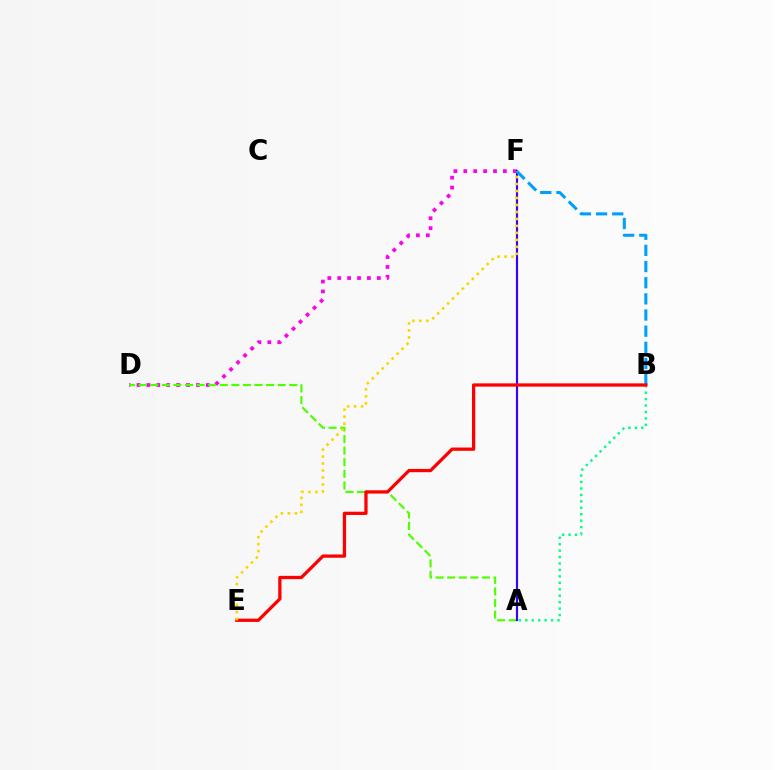{('D', 'F'): [{'color': '#ff00ed', 'line_style': 'dotted', 'thickness': 2.69}], ('A', 'D'): [{'color': '#4fff00', 'line_style': 'dashed', 'thickness': 1.57}], ('A', 'F'): [{'color': '#3700ff', 'line_style': 'solid', 'thickness': 1.55}], ('B', 'F'): [{'color': '#009eff', 'line_style': 'dashed', 'thickness': 2.19}], ('A', 'B'): [{'color': '#00ff86', 'line_style': 'dotted', 'thickness': 1.75}], ('B', 'E'): [{'color': '#ff0000', 'line_style': 'solid', 'thickness': 2.35}], ('E', 'F'): [{'color': '#ffd500', 'line_style': 'dotted', 'thickness': 1.9}]}